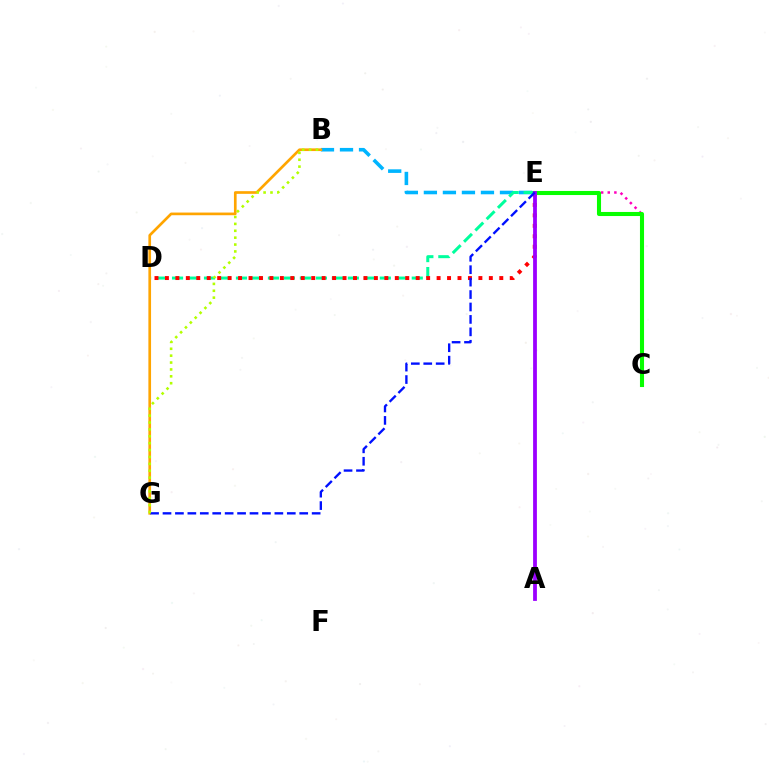{('B', 'E'): [{'color': '#00b5ff', 'line_style': 'dashed', 'thickness': 2.58}], ('D', 'E'): [{'color': '#00ff9d', 'line_style': 'dashed', 'thickness': 2.17}, {'color': '#ff0000', 'line_style': 'dotted', 'thickness': 2.84}], ('C', 'E'): [{'color': '#ff00bd', 'line_style': 'dotted', 'thickness': 1.8}, {'color': '#08ff00', 'line_style': 'solid', 'thickness': 2.94}], ('B', 'G'): [{'color': '#ffa500', 'line_style': 'solid', 'thickness': 1.92}, {'color': '#b3ff00', 'line_style': 'dotted', 'thickness': 1.87}], ('A', 'E'): [{'color': '#9b00ff', 'line_style': 'solid', 'thickness': 2.73}], ('E', 'G'): [{'color': '#0010ff', 'line_style': 'dashed', 'thickness': 1.69}]}